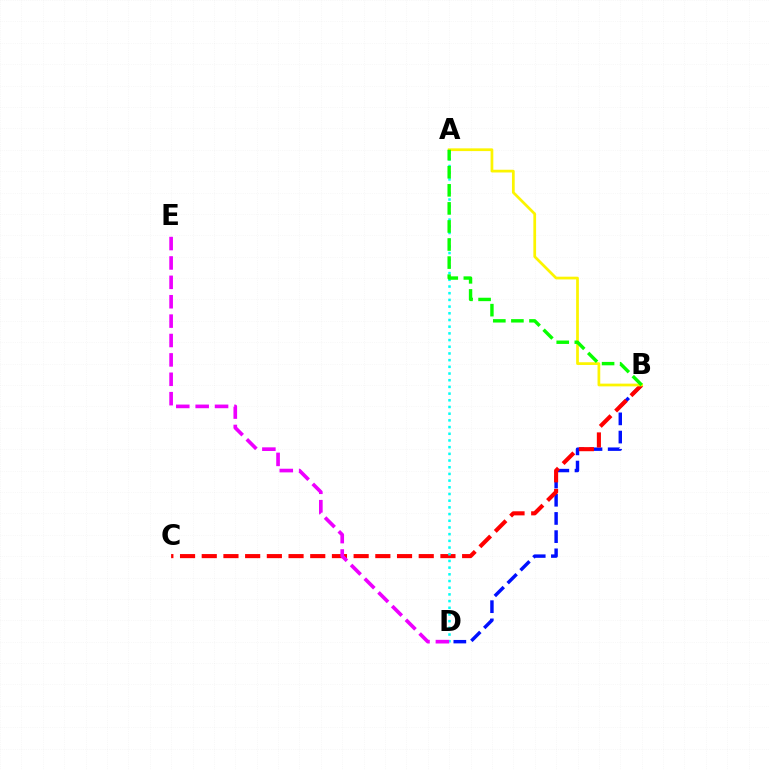{('B', 'D'): [{'color': '#0010ff', 'line_style': 'dashed', 'thickness': 2.47}], ('B', 'C'): [{'color': '#ff0000', 'line_style': 'dashed', 'thickness': 2.95}], ('A', 'D'): [{'color': '#00fff6', 'line_style': 'dotted', 'thickness': 1.82}], ('D', 'E'): [{'color': '#ee00ff', 'line_style': 'dashed', 'thickness': 2.63}], ('A', 'B'): [{'color': '#fcf500', 'line_style': 'solid', 'thickness': 1.97}, {'color': '#08ff00', 'line_style': 'dashed', 'thickness': 2.45}]}